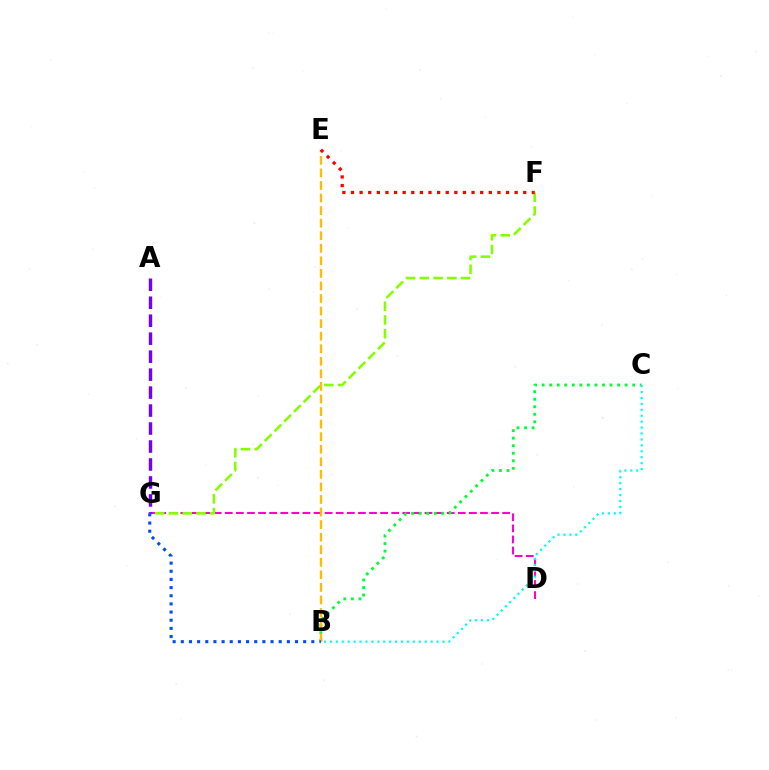{('D', 'G'): [{'color': '#ff00cf', 'line_style': 'dashed', 'thickness': 1.51}], ('B', 'C'): [{'color': '#00ff39', 'line_style': 'dotted', 'thickness': 2.05}, {'color': '#00fff6', 'line_style': 'dotted', 'thickness': 1.61}], ('F', 'G'): [{'color': '#84ff00', 'line_style': 'dashed', 'thickness': 1.87}], ('B', 'E'): [{'color': '#ffbd00', 'line_style': 'dashed', 'thickness': 1.71}], ('B', 'G'): [{'color': '#004bff', 'line_style': 'dotted', 'thickness': 2.22}], ('E', 'F'): [{'color': '#ff0000', 'line_style': 'dotted', 'thickness': 2.34}], ('A', 'G'): [{'color': '#7200ff', 'line_style': 'dashed', 'thickness': 2.44}]}